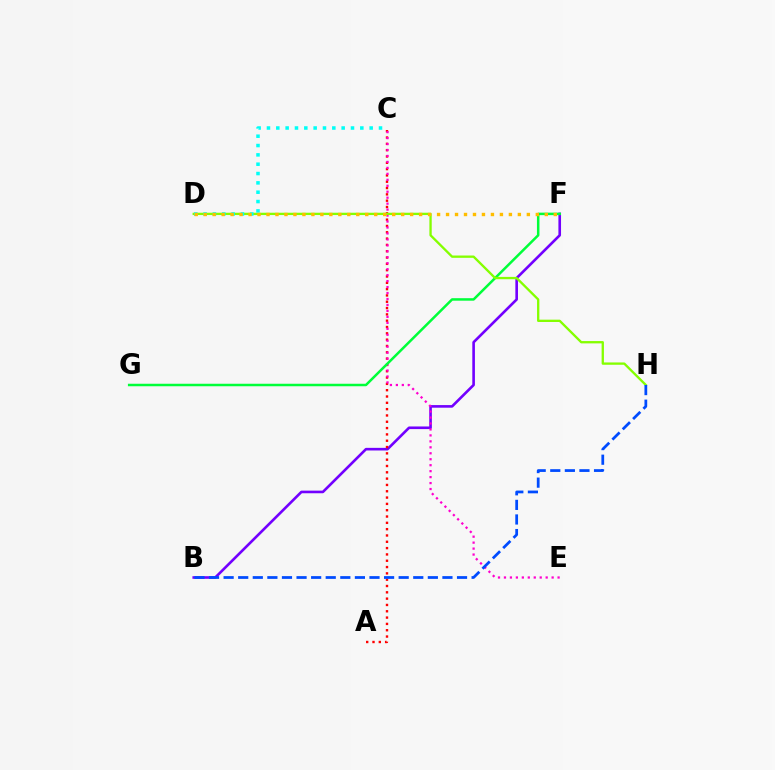{('B', 'F'): [{'color': '#7200ff', 'line_style': 'solid', 'thickness': 1.89}], ('A', 'C'): [{'color': '#ff0000', 'line_style': 'dotted', 'thickness': 1.72}], ('C', 'E'): [{'color': '#ff00cf', 'line_style': 'dotted', 'thickness': 1.62}], ('F', 'G'): [{'color': '#00ff39', 'line_style': 'solid', 'thickness': 1.8}], ('D', 'H'): [{'color': '#84ff00', 'line_style': 'solid', 'thickness': 1.67}], ('C', 'D'): [{'color': '#00fff6', 'line_style': 'dotted', 'thickness': 2.54}], ('B', 'H'): [{'color': '#004bff', 'line_style': 'dashed', 'thickness': 1.98}], ('D', 'F'): [{'color': '#ffbd00', 'line_style': 'dotted', 'thickness': 2.44}]}